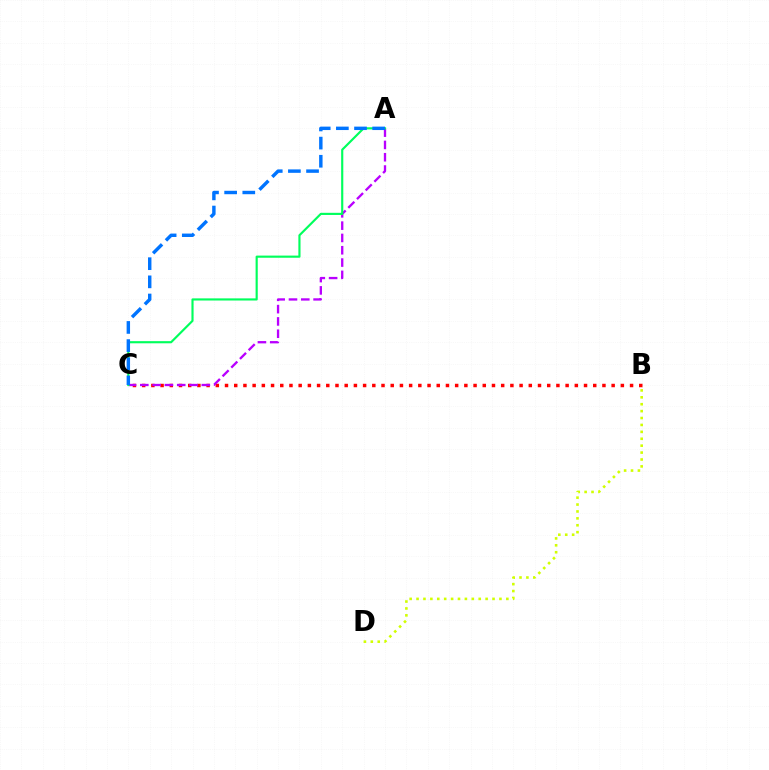{('B', 'C'): [{'color': '#ff0000', 'line_style': 'dotted', 'thickness': 2.5}], ('A', 'C'): [{'color': '#b900ff', 'line_style': 'dashed', 'thickness': 1.67}, {'color': '#00ff5c', 'line_style': 'solid', 'thickness': 1.55}, {'color': '#0074ff', 'line_style': 'dashed', 'thickness': 2.47}], ('B', 'D'): [{'color': '#d1ff00', 'line_style': 'dotted', 'thickness': 1.88}]}